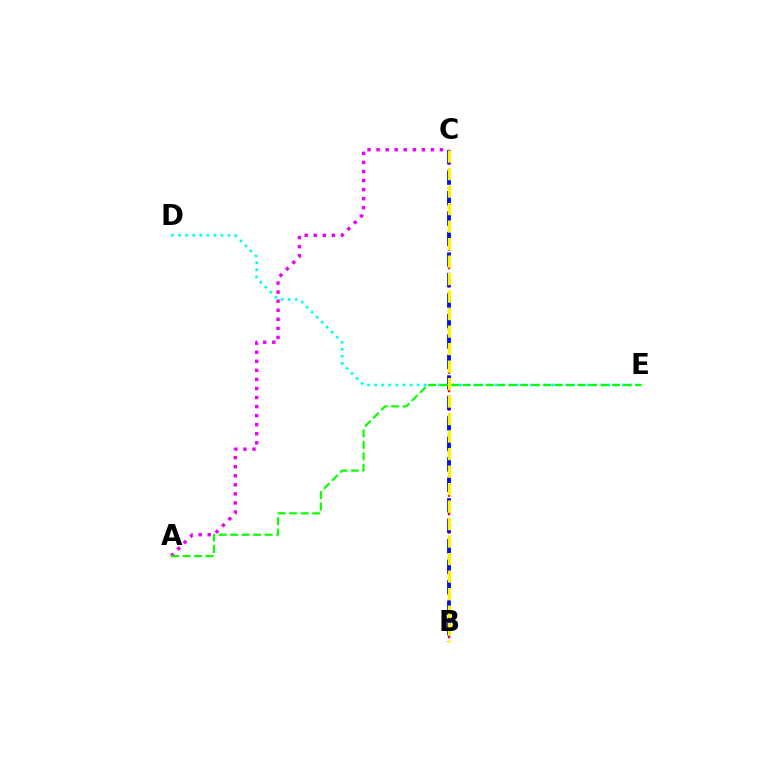{('D', 'E'): [{'color': '#00fff6', 'line_style': 'dotted', 'thickness': 1.92}], ('B', 'C'): [{'color': '#ff0000', 'line_style': 'dotted', 'thickness': 1.67}, {'color': '#0010ff', 'line_style': 'dashed', 'thickness': 2.78}, {'color': '#fcf500', 'line_style': 'dashed', 'thickness': 2.38}], ('A', 'C'): [{'color': '#ee00ff', 'line_style': 'dotted', 'thickness': 2.46}], ('A', 'E'): [{'color': '#08ff00', 'line_style': 'dashed', 'thickness': 1.56}]}